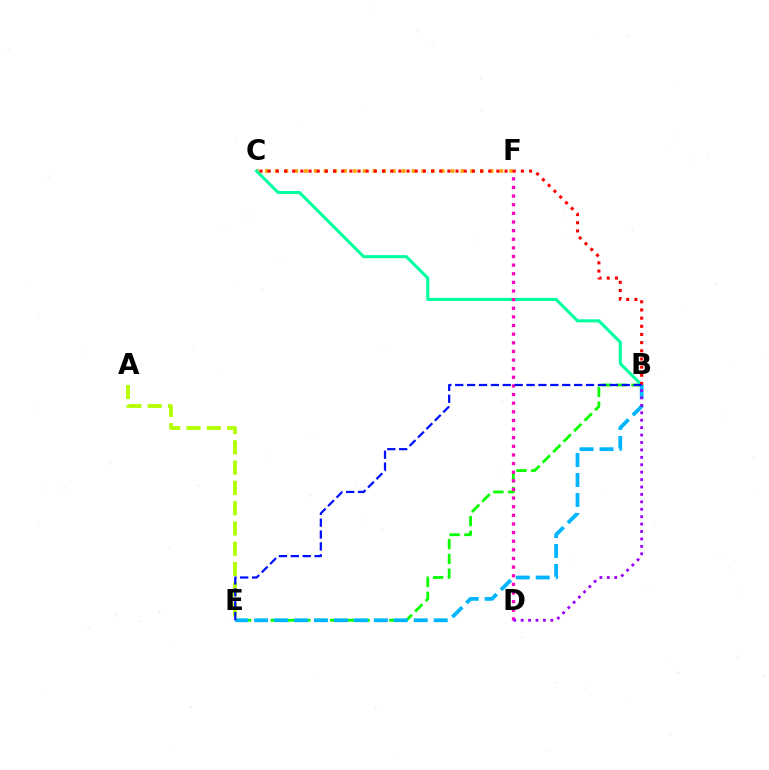{('B', 'E'): [{'color': '#08ff00', 'line_style': 'dashed', 'thickness': 2.01}, {'color': '#00b5ff', 'line_style': 'dashed', 'thickness': 2.71}, {'color': '#0010ff', 'line_style': 'dashed', 'thickness': 1.62}], ('C', 'F'): [{'color': '#ffa500', 'line_style': 'dotted', 'thickness': 2.65}], ('B', 'C'): [{'color': '#00ff9d', 'line_style': 'solid', 'thickness': 2.21}, {'color': '#ff0000', 'line_style': 'dotted', 'thickness': 2.22}], ('A', 'E'): [{'color': '#b3ff00', 'line_style': 'dashed', 'thickness': 2.76}], ('D', 'F'): [{'color': '#ff00bd', 'line_style': 'dotted', 'thickness': 2.34}], ('B', 'D'): [{'color': '#9b00ff', 'line_style': 'dotted', 'thickness': 2.02}]}